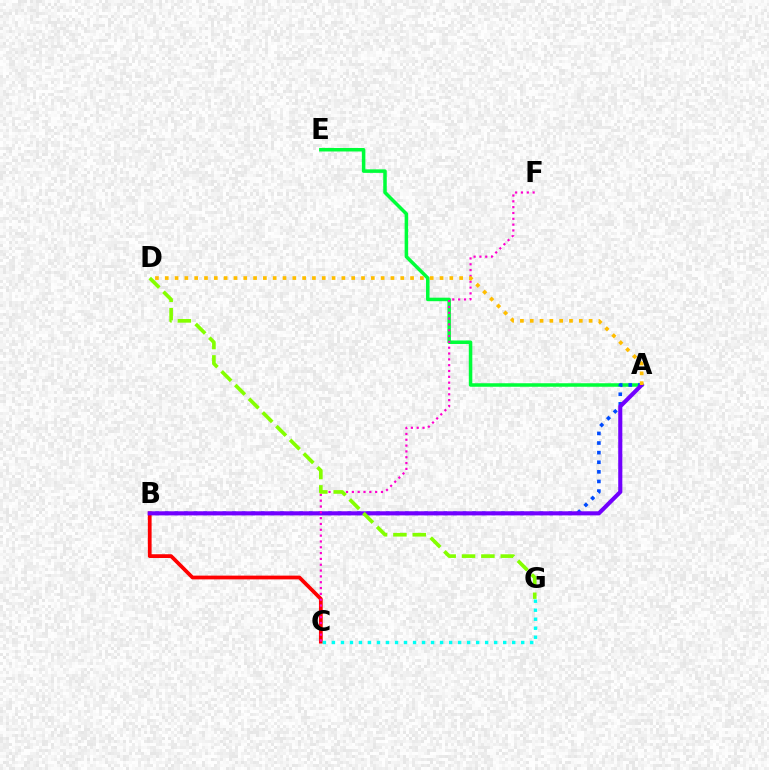{('A', 'E'): [{'color': '#00ff39', 'line_style': 'solid', 'thickness': 2.53}], ('A', 'B'): [{'color': '#004bff', 'line_style': 'dotted', 'thickness': 2.61}, {'color': '#7200ff', 'line_style': 'solid', 'thickness': 2.95}], ('B', 'C'): [{'color': '#ff0000', 'line_style': 'solid', 'thickness': 2.71}], ('C', 'F'): [{'color': '#ff00cf', 'line_style': 'dotted', 'thickness': 1.58}], ('C', 'G'): [{'color': '#00fff6', 'line_style': 'dotted', 'thickness': 2.45}], ('A', 'D'): [{'color': '#ffbd00', 'line_style': 'dotted', 'thickness': 2.67}], ('D', 'G'): [{'color': '#84ff00', 'line_style': 'dashed', 'thickness': 2.63}]}